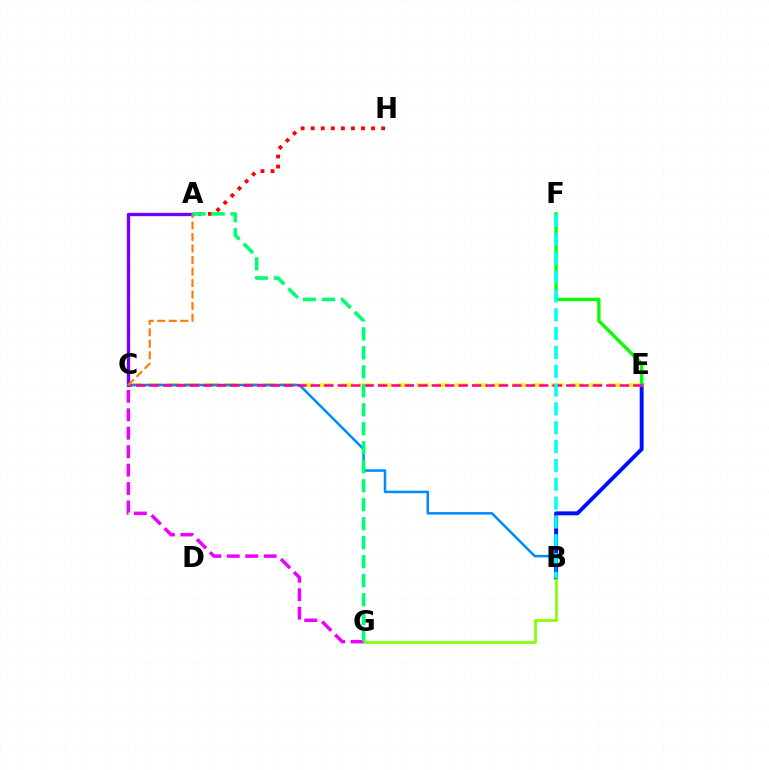{('B', 'E'): [{'color': '#0010ff', 'line_style': 'solid', 'thickness': 2.83}], ('C', 'E'): [{'color': '#fcf500', 'line_style': 'dashed', 'thickness': 2.61}, {'color': '#ff0094', 'line_style': 'dashed', 'thickness': 1.82}], ('A', 'H'): [{'color': '#ff0000', 'line_style': 'dotted', 'thickness': 2.73}], ('B', 'G'): [{'color': '#84ff00', 'line_style': 'solid', 'thickness': 1.94}], ('A', 'C'): [{'color': '#7200ff', 'line_style': 'solid', 'thickness': 2.42}, {'color': '#ff7c00', 'line_style': 'dashed', 'thickness': 1.56}], ('E', 'F'): [{'color': '#08ff00', 'line_style': 'solid', 'thickness': 2.4}], ('B', 'C'): [{'color': '#008cff', 'line_style': 'solid', 'thickness': 1.83}], ('C', 'G'): [{'color': '#ee00ff', 'line_style': 'dashed', 'thickness': 2.5}], ('A', 'G'): [{'color': '#00ff74', 'line_style': 'dashed', 'thickness': 2.58}], ('B', 'F'): [{'color': '#00fff6', 'line_style': 'dashed', 'thickness': 2.56}]}